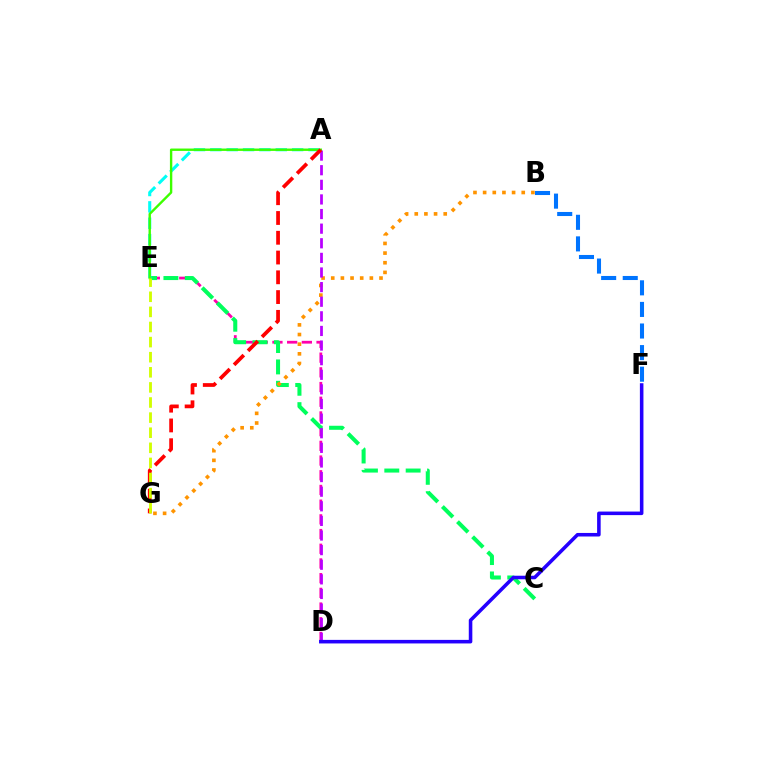{('D', 'E'): [{'color': '#ff00ac', 'line_style': 'dashed', 'thickness': 2.0}], ('C', 'E'): [{'color': '#00ff5c', 'line_style': 'dashed', 'thickness': 2.9}], ('B', 'G'): [{'color': '#ff9400', 'line_style': 'dotted', 'thickness': 2.62}], ('A', 'E'): [{'color': '#00fff6', 'line_style': 'dashed', 'thickness': 2.22}, {'color': '#3dff00', 'line_style': 'solid', 'thickness': 1.72}], ('B', 'F'): [{'color': '#0074ff', 'line_style': 'dashed', 'thickness': 2.93}], ('A', 'D'): [{'color': '#b900ff', 'line_style': 'dashed', 'thickness': 1.99}], ('D', 'F'): [{'color': '#2500ff', 'line_style': 'solid', 'thickness': 2.56}], ('A', 'G'): [{'color': '#ff0000', 'line_style': 'dashed', 'thickness': 2.69}], ('E', 'G'): [{'color': '#d1ff00', 'line_style': 'dashed', 'thickness': 2.05}]}